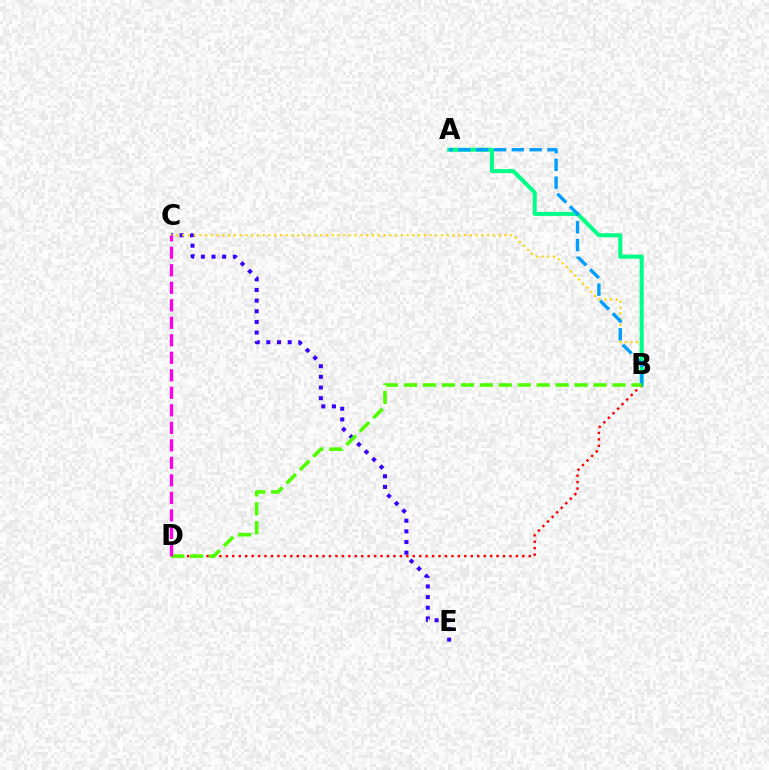{('C', 'E'): [{'color': '#3700ff', 'line_style': 'dotted', 'thickness': 2.9}], ('B', 'C'): [{'color': '#ffd500', 'line_style': 'dotted', 'thickness': 1.56}], ('A', 'B'): [{'color': '#00ff86', 'line_style': 'solid', 'thickness': 2.91}, {'color': '#009eff', 'line_style': 'dashed', 'thickness': 2.42}], ('B', 'D'): [{'color': '#ff0000', 'line_style': 'dotted', 'thickness': 1.75}, {'color': '#4fff00', 'line_style': 'dashed', 'thickness': 2.58}], ('C', 'D'): [{'color': '#ff00ed', 'line_style': 'dashed', 'thickness': 2.38}]}